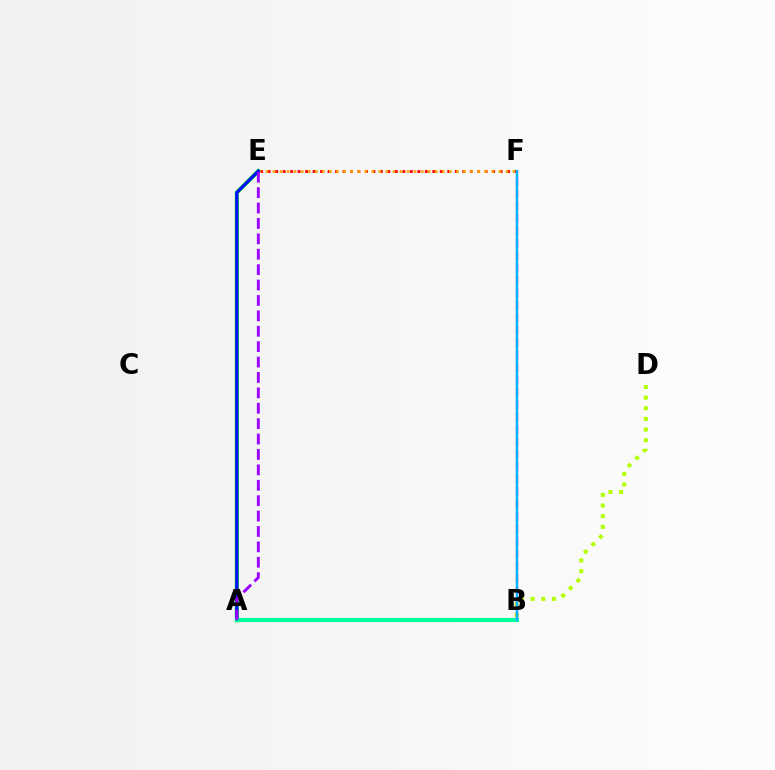{('B', 'D'): [{'color': '#b3ff00', 'line_style': 'dotted', 'thickness': 2.89}], ('E', 'F'): [{'color': '#ff0000', 'line_style': 'dotted', 'thickness': 2.03}, {'color': '#ffa500', 'line_style': 'dotted', 'thickness': 1.92}], ('A', 'E'): [{'color': '#08ff00', 'line_style': 'solid', 'thickness': 2.89}, {'color': '#0010ff', 'line_style': 'solid', 'thickness': 2.36}, {'color': '#9b00ff', 'line_style': 'dashed', 'thickness': 2.09}], ('B', 'F'): [{'color': '#ff00bd', 'line_style': 'dashed', 'thickness': 1.69}, {'color': '#00b5ff', 'line_style': 'solid', 'thickness': 1.72}], ('A', 'B'): [{'color': '#00ff9d', 'line_style': 'solid', 'thickness': 2.99}]}